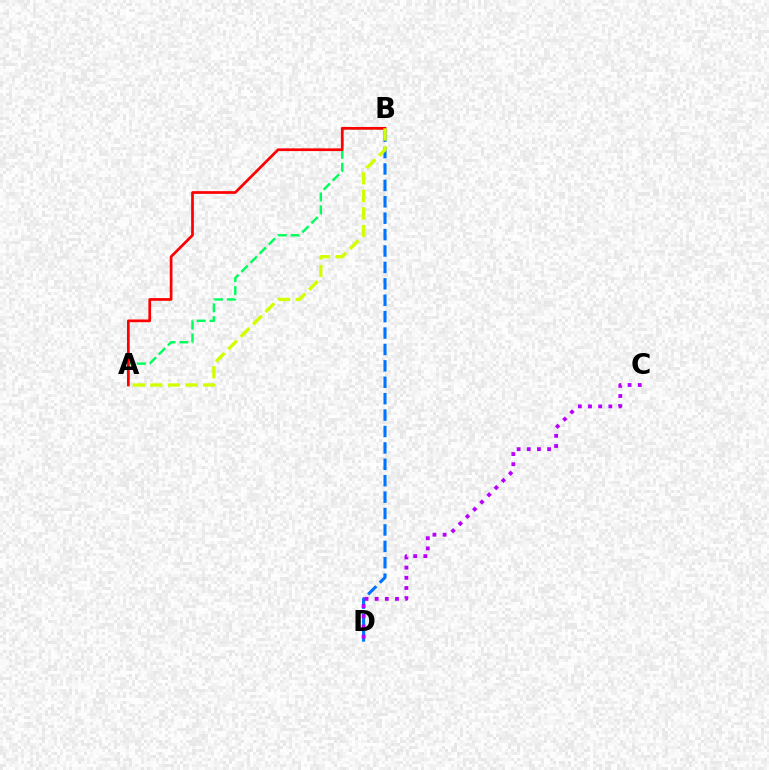{('A', 'B'): [{'color': '#00ff5c', 'line_style': 'dashed', 'thickness': 1.75}, {'color': '#ff0000', 'line_style': 'solid', 'thickness': 1.96}, {'color': '#d1ff00', 'line_style': 'dashed', 'thickness': 2.39}], ('B', 'D'): [{'color': '#0074ff', 'line_style': 'dashed', 'thickness': 2.23}], ('C', 'D'): [{'color': '#b900ff', 'line_style': 'dotted', 'thickness': 2.76}]}